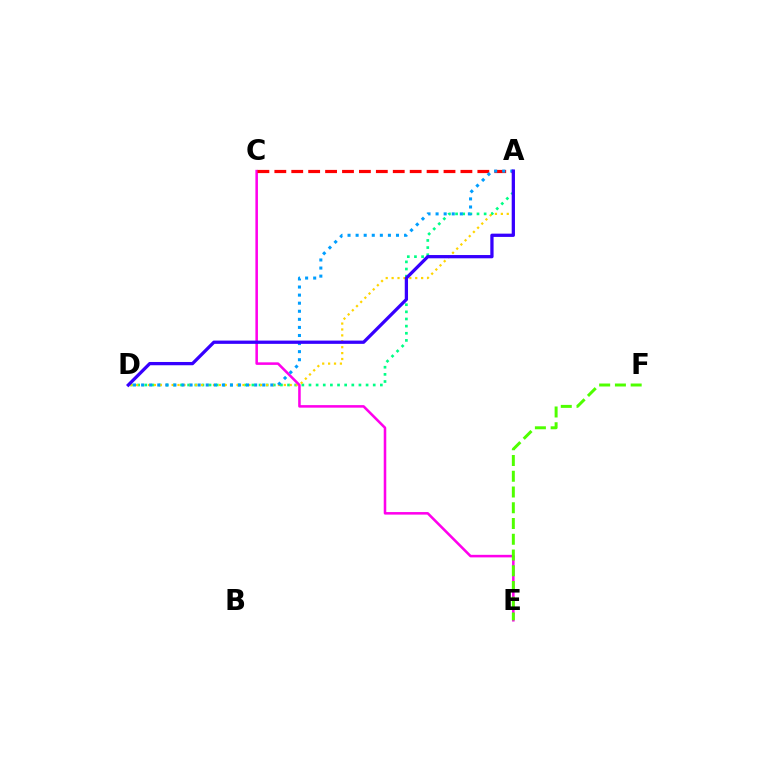{('A', 'D'): [{'color': '#00ff86', 'line_style': 'dotted', 'thickness': 1.94}, {'color': '#ffd500', 'line_style': 'dotted', 'thickness': 1.6}, {'color': '#009eff', 'line_style': 'dotted', 'thickness': 2.19}, {'color': '#3700ff', 'line_style': 'solid', 'thickness': 2.35}], ('C', 'E'): [{'color': '#ff00ed', 'line_style': 'solid', 'thickness': 1.84}], ('A', 'C'): [{'color': '#ff0000', 'line_style': 'dashed', 'thickness': 2.3}], ('E', 'F'): [{'color': '#4fff00', 'line_style': 'dashed', 'thickness': 2.14}]}